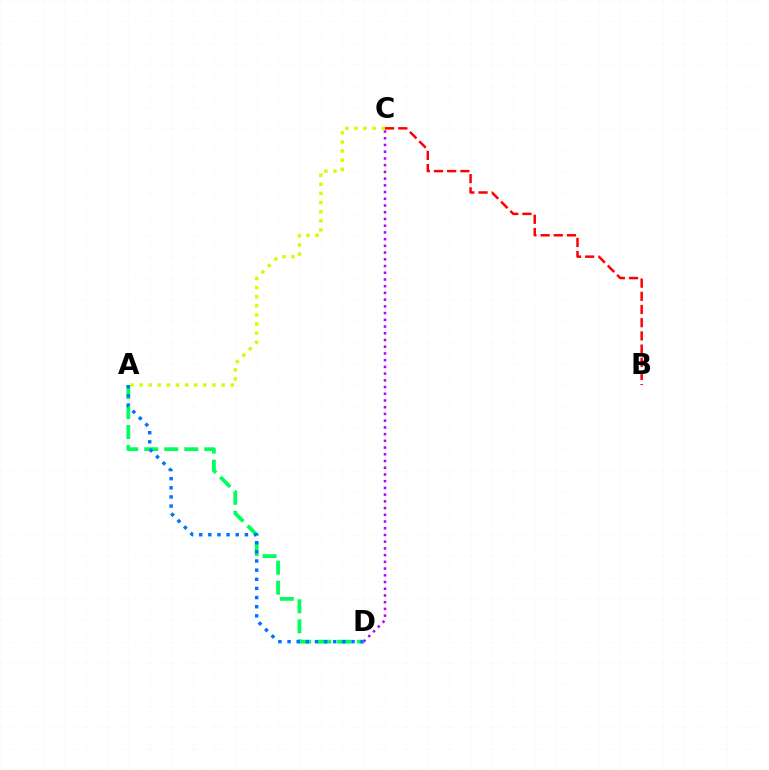{('C', 'D'): [{'color': '#b900ff', 'line_style': 'dotted', 'thickness': 1.83}], ('A', 'D'): [{'color': '#00ff5c', 'line_style': 'dashed', 'thickness': 2.72}, {'color': '#0074ff', 'line_style': 'dotted', 'thickness': 2.48}], ('B', 'C'): [{'color': '#ff0000', 'line_style': 'dashed', 'thickness': 1.79}], ('A', 'C'): [{'color': '#d1ff00', 'line_style': 'dotted', 'thickness': 2.48}]}